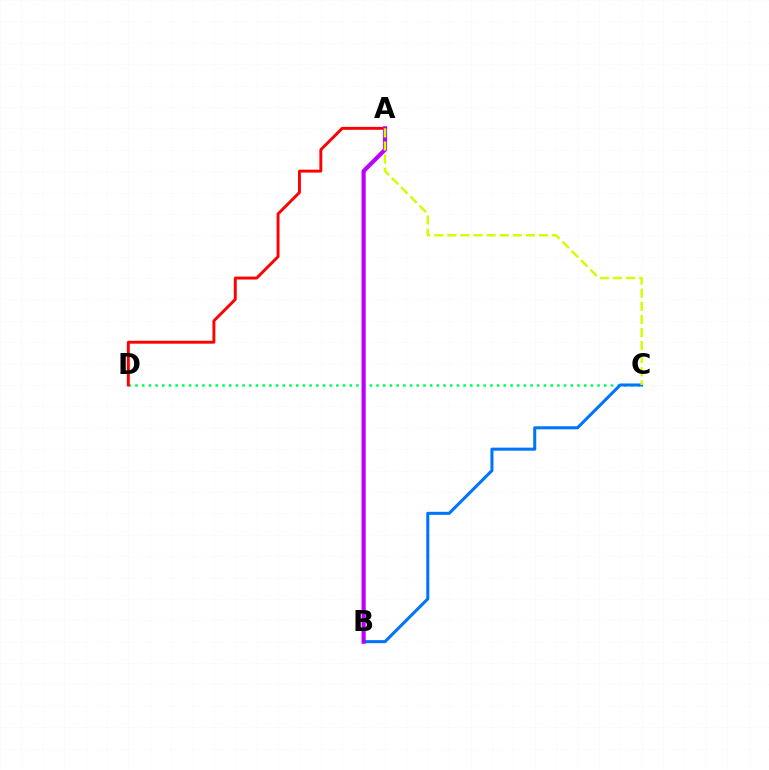{('C', 'D'): [{'color': '#00ff5c', 'line_style': 'dotted', 'thickness': 1.82}], ('A', 'D'): [{'color': '#ff0000', 'line_style': 'solid', 'thickness': 2.1}], ('B', 'C'): [{'color': '#0074ff', 'line_style': 'solid', 'thickness': 2.19}], ('A', 'B'): [{'color': '#b900ff', 'line_style': 'solid', 'thickness': 2.99}], ('A', 'C'): [{'color': '#d1ff00', 'line_style': 'dashed', 'thickness': 1.78}]}